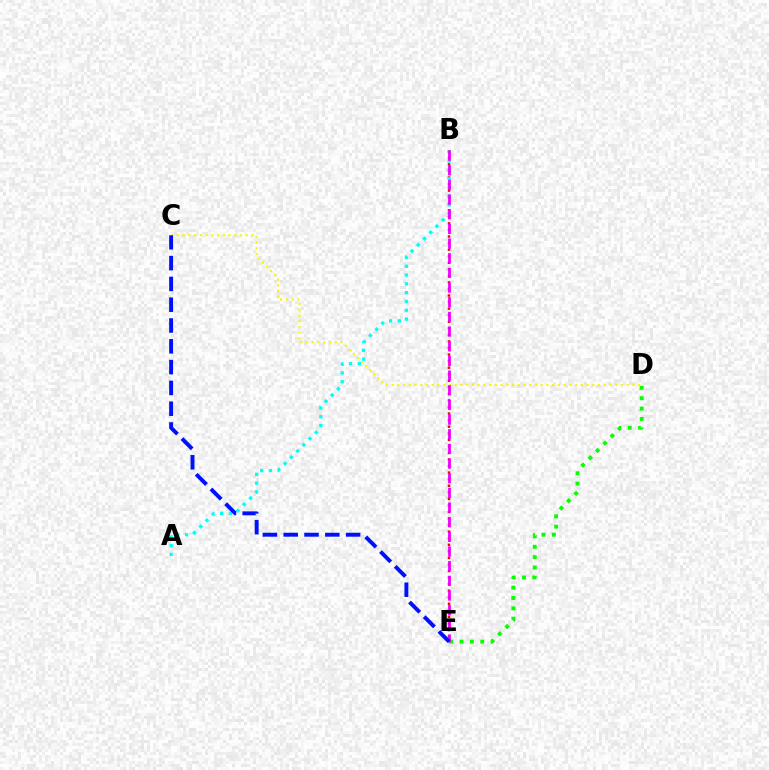{('C', 'D'): [{'color': '#fcf500', 'line_style': 'dotted', 'thickness': 1.56}], ('B', 'E'): [{'color': '#ff0000', 'line_style': 'dotted', 'thickness': 1.78}, {'color': '#ee00ff', 'line_style': 'dashed', 'thickness': 1.99}], ('A', 'B'): [{'color': '#00fff6', 'line_style': 'dotted', 'thickness': 2.39}], ('D', 'E'): [{'color': '#08ff00', 'line_style': 'dotted', 'thickness': 2.82}], ('C', 'E'): [{'color': '#0010ff', 'line_style': 'dashed', 'thickness': 2.83}]}